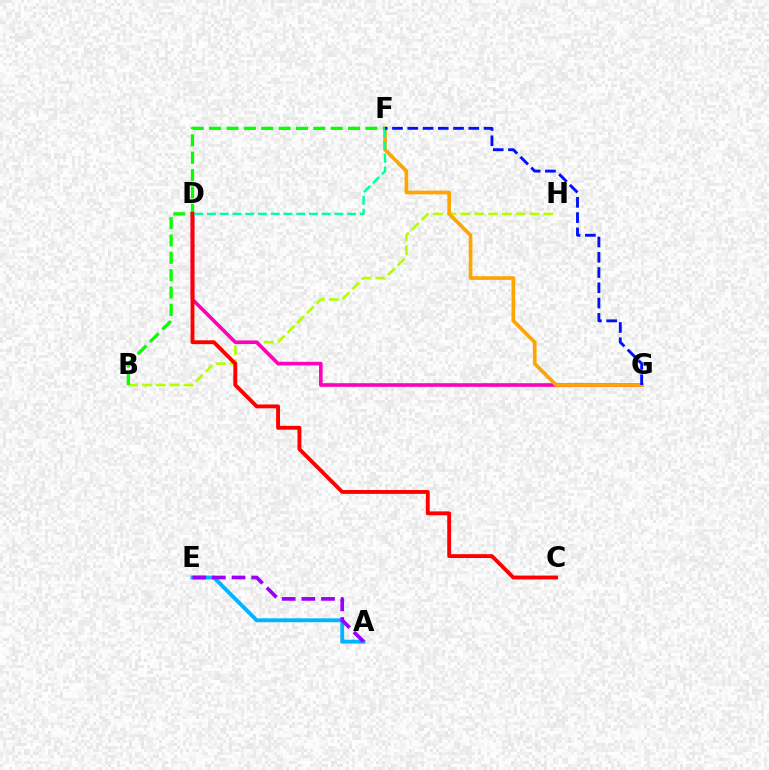{('B', 'H'): [{'color': '#b3ff00', 'line_style': 'dashed', 'thickness': 1.88}], ('D', 'G'): [{'color': '#ff00bd', 'line_style': 'solid', 'thickness': 2.59}], ('F', 'G'): [{'color': '#ffa500', 'line_style': 'solid', 'thickness': 2.65}, {'color': '#0010ff', 'line_style': 'dashed', 'thickness': 2.07}], ('B', 'F'): [{'color': '#08ff00', 'line_style': 'dashed', 'thickness': 2.36}], ('A', 'E'): [{'color': '#00b5ff', 'line_style': 'solid', 'thickness': 2.8}, {'color': '#9b00ff', 'line_style': 'dashed', 'thickness': 2.67}], ('C', 'D'): [{'color': '#ff0000', 'line_style': 'solid', 'thickness': 2.79}], ('D', 'F'): [{'color': '#00ff9d', 'line_style': 'dashed', 'thickness': 1.73}]}